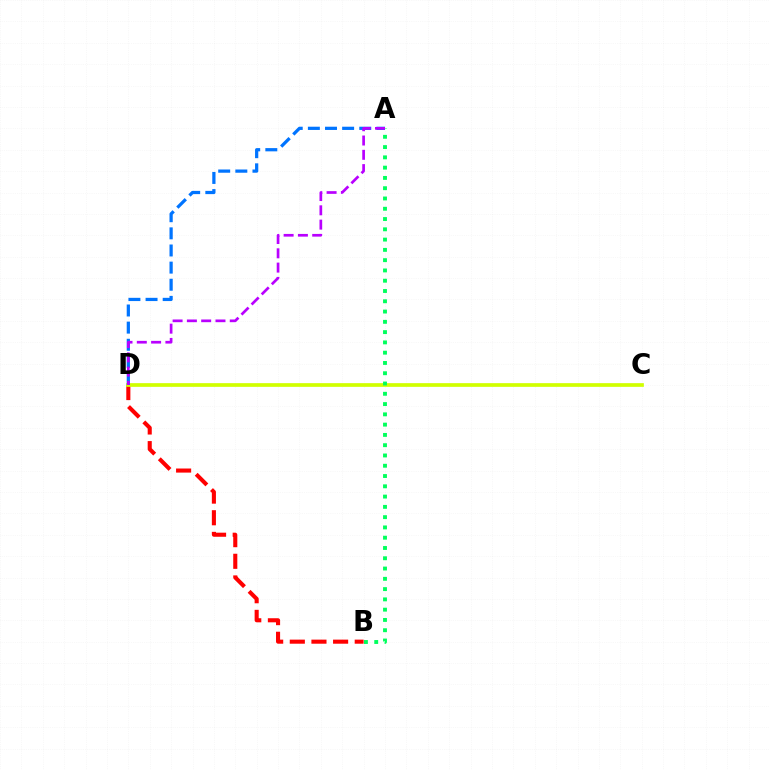{('B', 'D'): [{'color': '#ff0000', 'line_style': 'dashed', 'thickness': 2.94}], ('C', 'D'): [{'color': '#d1ff00', 'line_style': 'solid', 'thickness': 2.66}], ('A', 'B'): [{'color': '#00ff5c', 'line_style': 'dotted', 'thickness': 2.79}], ('A', 'D'): [{'color': '#0074ff', 'line_style': 'dashed', 'thickness': 2.33}, {'color': '#b900ff', 'line_style': 'dashed', 'thickness': 1.94}]}